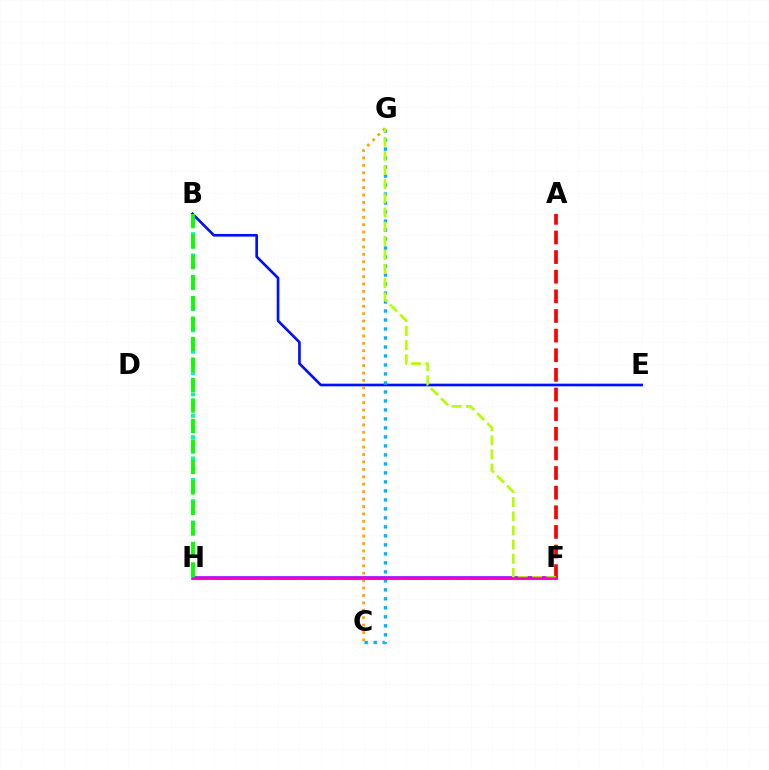{('B', 'E'): [{'color': '#0010ff', 'line_style': 'solid', 'thickness': 1.91}], ('C', 'G'): [{'color': '#00b5ff', 'line_style': 'dotted', 'thickness': 2.44}, {'color': '#ffa500', 'line_style': 'dotted', 'thickness': 2.01}], ('F', 'H'): [{'color': '#9b00ff', 'line_style': 'solid', 'thickness': 2.59}, {'color': '#ff00bd', 'line_style': 'solid', 'thickness': 1.81}], ('A', 'F'): [{'color': '#ff0000', 'line_style': 'dashed', 'thickness': 2.67}], ('B', 'H'): [{'color': '#00ff9d', 'line_style': 'dotted', 'thickness': 2.9}, {'color': '#08ff00', 'line_style': 'dashed', 'thickness': 2.78}], ('F', 'G'): [{'color': '#b3ff00', 'line_style': 'dashed', 'thickness': 1.92}]}